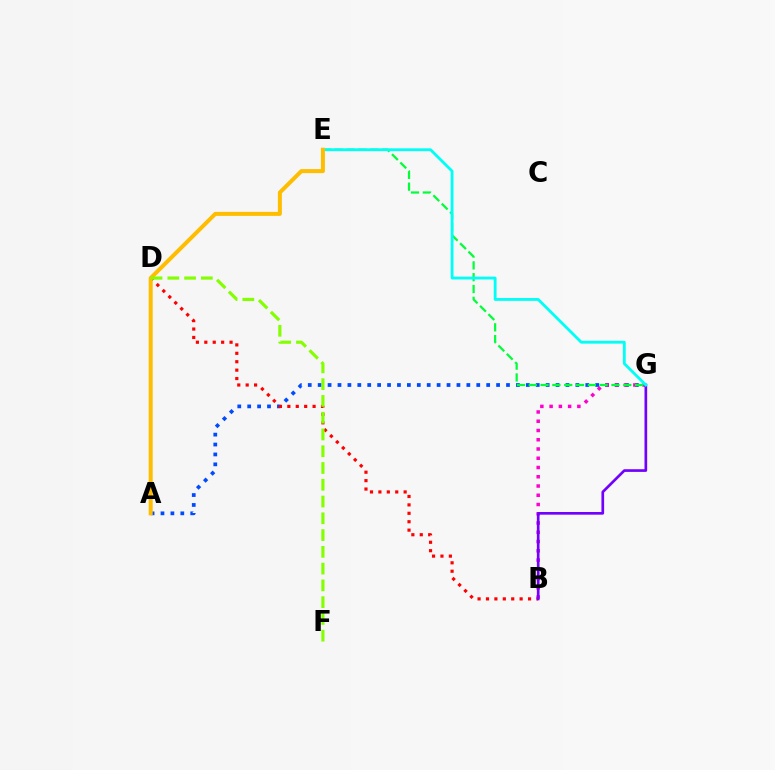{('A', 'G'): [{'color': '#004bff', 'line_style': 'dotted', 'thickness': 2.69}], ('B', 'D'): [{'color': '#ff0000', 'line_style': 'dotted', 'thickness': 2.29}], ('B', 'G'): [{'color': '#ff00cf', 'line_style': 'dotted', 'thickness': 2.51}, {'color': '#7200ff', 'line_style': 'solid', 'thickness': 1.93}], ('E', 'G'): [{'color': '#00ff39', 'line_style': 'dashed', 'thickness': 1.61}, {'color': '#00fff6', 'line_style': 'solid', 'thickness': 2.03}], ('A', 'E'): [{'color': '#ffbd00', 'line_style': 'solid', 'thickness': 2.88}], ('D', 'F'): [{'color': '#84ff00', 'line_style': 'dashed', 'thickness': 2.28}]}